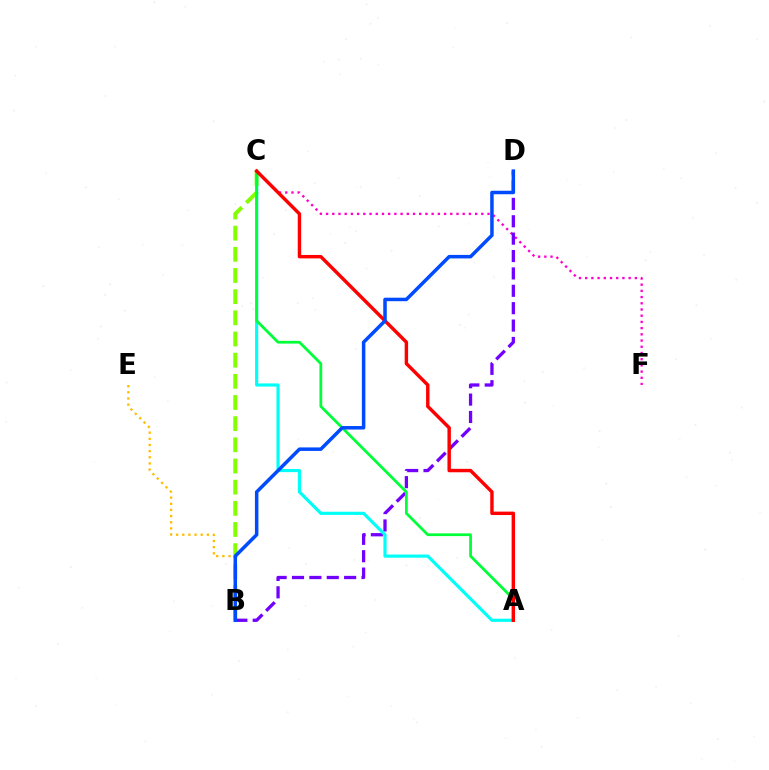{('B', 'C'): [{'color': '#84ff00', 'line_style': 'dashed', 'thickness': 2.88}], ('C', 'F'): [{'color': '#ff00cf', 'line_style': 'dotted', 'thickness': 1.69}], ('B', 'D'): [{'color': '#7200ff', 'line_style': 'dashed', 'thickness': 2.36}, {'color': '#004bff', 'line_style': 'solid', 'thickness': 2.52}], ('A', 'C'): [{'color': '#00fff6', 'line_style': 'solid', 'thickness': 2.27}, {'color': '#00ff39', 'line_style': 'solid', 'thickness': 1.99}, {'color': '#ff0000', 'line_style': 'solid', 'thickness': 2.47}], ('B', 'E'): [{'color': '#ffbd00', 'line_style': 'dotted', 'thickness': 1.67}]}